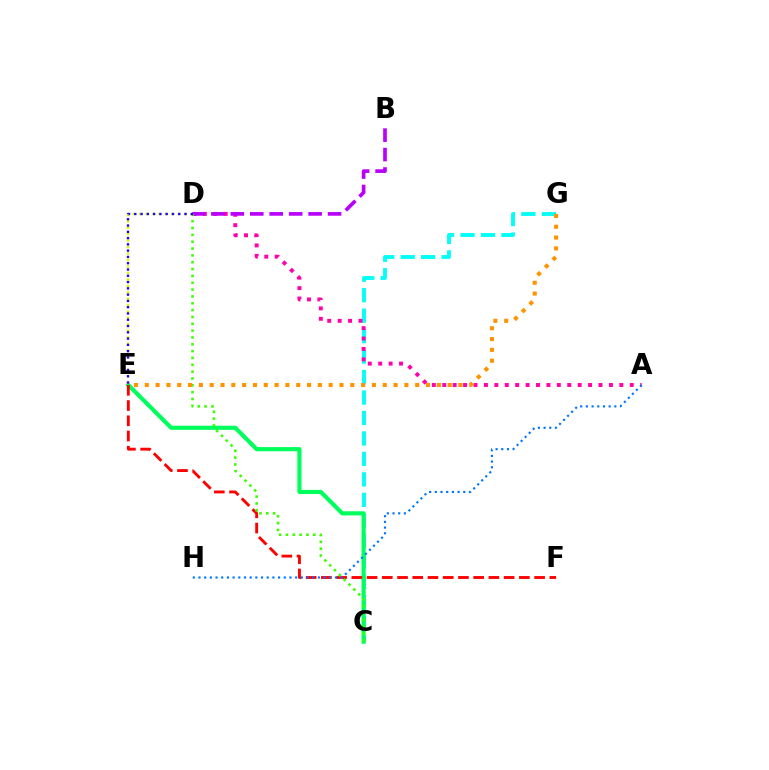{('C', 'G'): [{'color': '#00fff6', 'line_style': 'dashed', 'thickness': 2.78}], ('C', 'E'): [{'color': '#00ff5c', 'line_style': 'solid', 'thickness': 2.98}], ('A', 'D'): [{'color': '#ff00ac', 'line_style': 'dotted', 'thickness': 2.83}], ('D', 'E'): [{'color': '#d1ff00', 'line_style': 'dotted', 'thickness': 1.76}, {'color': '#2500ff', 'line_style': 'dotted', 'thickness': 1.71}], ('B', 'D'): [{'color': '#b900ff', 'line_style': 'dashed', 'thickness': 2.64}], ('E', 'F'): [{'color': '#ff0000', 'line_style': 'dashed', 'thickness': 2.07}], ('C', 'D'): [{'color': '#3dff00', 'line_style': 'dotted', 'thickness': 1.86}], ('E', 'G'): [{'color': '#ff9400', 'line_style': 'dotted', 'thickness': 2.94}], ('A', 'H'): [{'color': '#0074ff', 'line_style': 'dotted', 'thickness': 1.55}]}